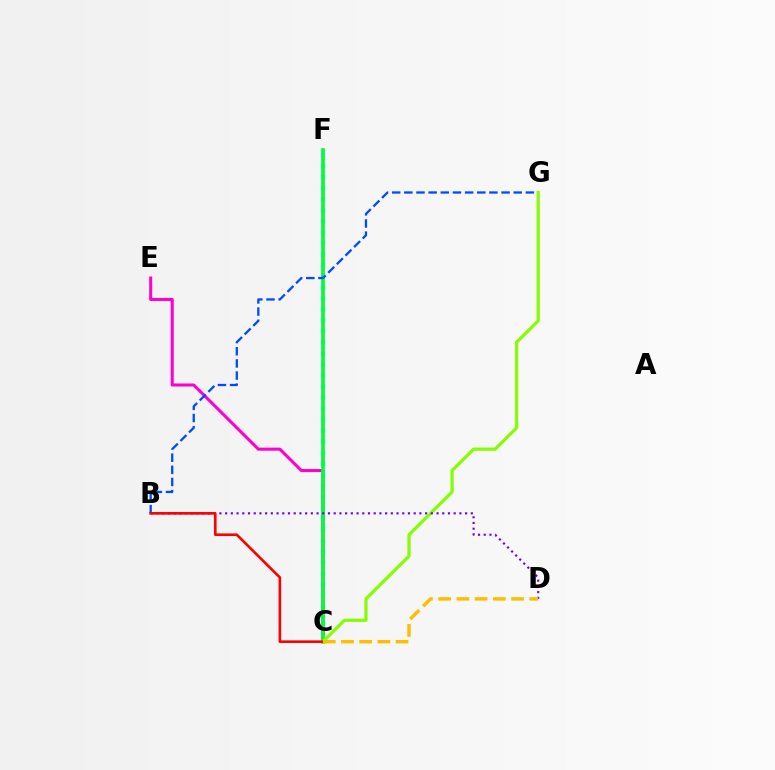{('C', 'F'): [{'color': '#00fff6', 'line_style': 'dotted', 'thickness': 2.99}, {'color': '#00ff39', 'line_style': 'solid', 'thickness': 2.66}], ('C', 'E'): [{'color': '#ff00cf', 'line_style': 'solid', 'thickness': 2.2}], ('B', 'G'): [{'color': '#004bff', 'line_style': 'dashed', 'thickness': 1.65}], ('C', 'G'): [{'color': '#84ff00', 'line_style': 'solid', 'thickness': 2.31}], ('B', 'D'): [{'color': '#7200ff', 'line_style': 'dotted', 'thickness': 1.55}], ('B', 'C'): [{'color': '#ff0000', 'line_style': 'solid', 'thickness': 1.89}], ('C', 'D'): [{'color': '#ffbd00', 'line_style': 'dashed', 'thickness': 2.47}]}